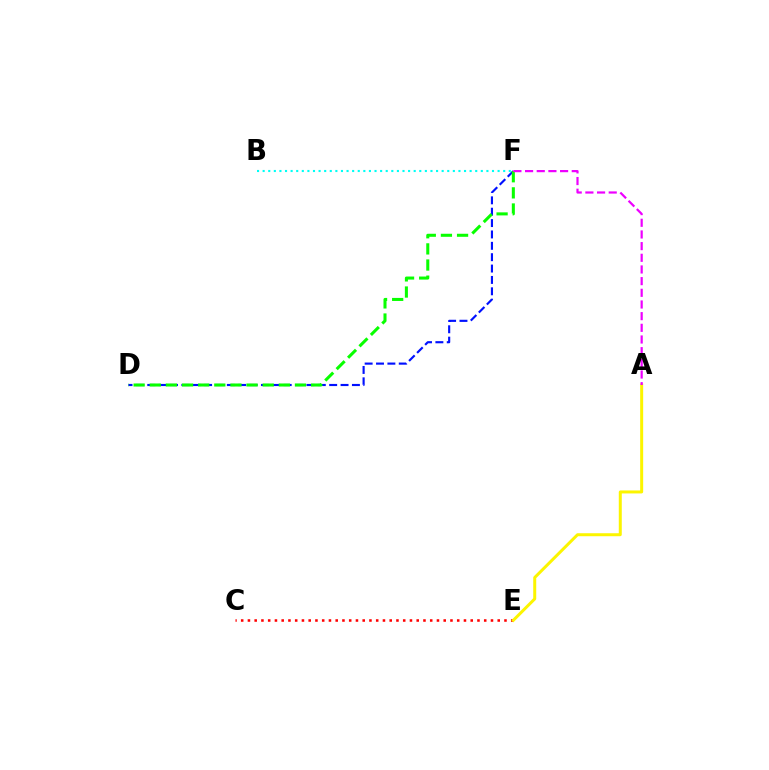{('C', 'E'): [{'color': '#ff0000', 'line_style': 'dotted', 'thickness': 1.83}], ('D', 'F'): [{'color': '#0010ff', 'line_style': 'dashed', 'thickness': 1.54}, {'color': '#08ff00', 'line_style': 'dashed', 'thickness': 2.19}], ('A', 'E'): [{'color': '#fcf500', 'line_style': 'solid', 'thickness': 2.15}], ('B', 'F'): [{'color': '#00fff6', 'line_style': 'dotted', 'thickness': 1.52}], ('A', 'F'): [{'color': '#ee00ff', 'line_style': 'dashed', 'thickness': 1.59}]}